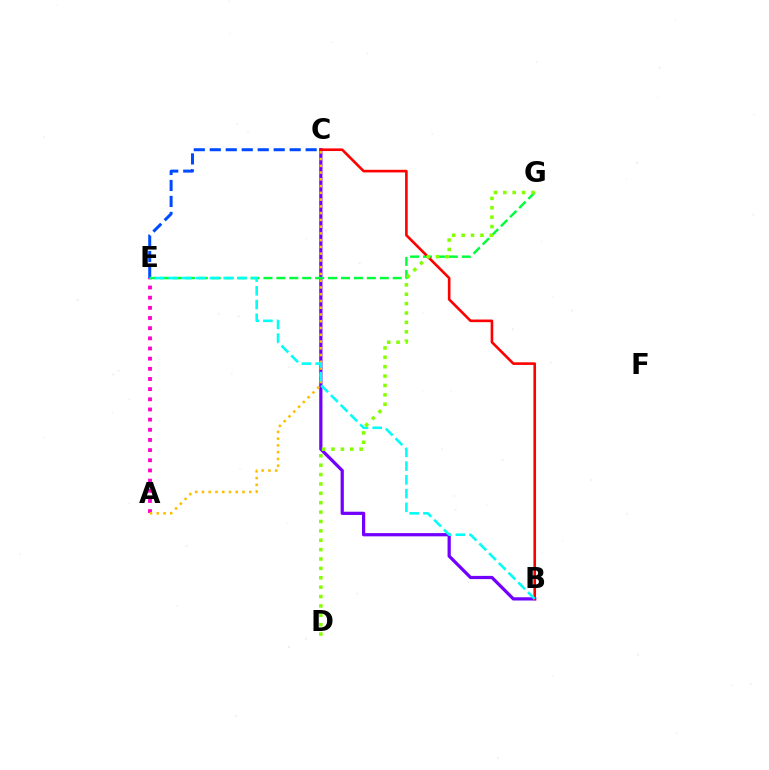{('C', 'E'): [{'color': '#004bff', 'line_style': 'dashed', 'thickness': 2.17}], ('B', 'C'): [{'color': '#7200ff', 'line_style': 'solid', 'thickness': 2.33}, {'color': '#ff0000', 'line_style': 'solid', 'thickness': 1.89}], ('A', 'E'): [{'color': '#ff00cf', 'line_style': 'dotted', 'thickness': 2.76}], ('E', 'G'): [{'color': '#00ff39', 'line_style': 'dashed', 'thickness': 1.76}], ('A', 'C'): [{'color': '#ffbd00', 'line_style': 'dotted', 'thickness': 1.84}], ('B', 'E'): [{'color': '#00fff6', 'line_style': 'dashed', 'thickness': 1.87}], ('D', 'G'): [{'color': '#84ff00', 'line_style': 'dotted', 'thickness': 2.55}]}